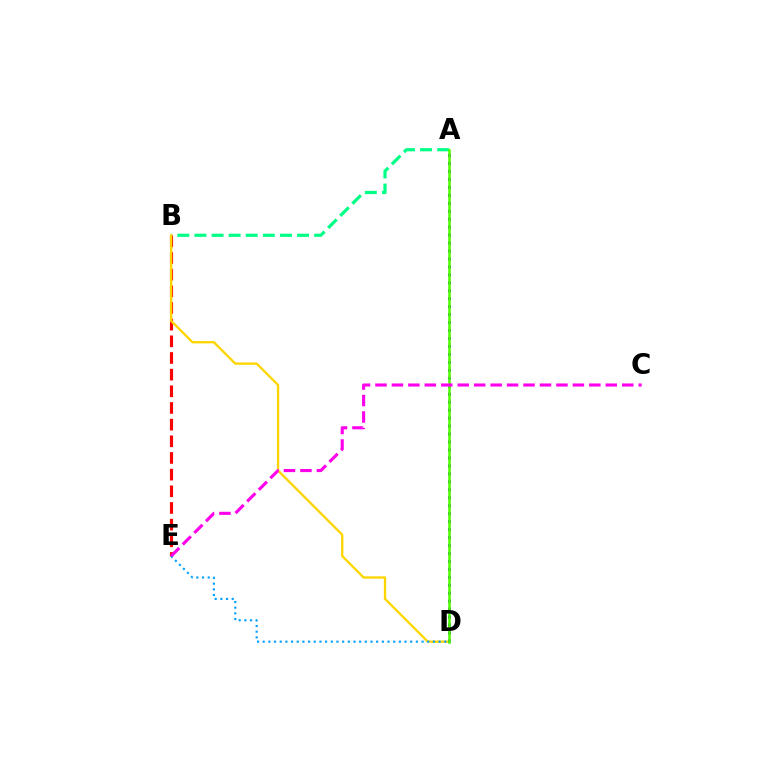{('A', 'B'): [{'color': '#00ff86', 'line_style': 'dashed', 'thickness': 2.32}], ('B', 'E'): [{'color': '#ff0000', 'line_style': 'dashed', 'thickness': 2.26}], ('B', 'D'): [{'color': '#ffd500', 'line_style': 'solid', 'thickness': 1.68}], ('D', 'E'): [{'color': '#009eff', 'line_style': 'dotted', 'thickness': 1.54}], ('A', 'D'): [{'color': '#3700ff', 'line_style': 'dotted', 'thickness': 2.16}, {'color': '#4fff00', 'line_style': 'solid', 'thickness': 1.85}], ('C', 'E'): [{'color': '#ff00ed', 'line_style': 'dashed', 'thickness': 2.23}]}